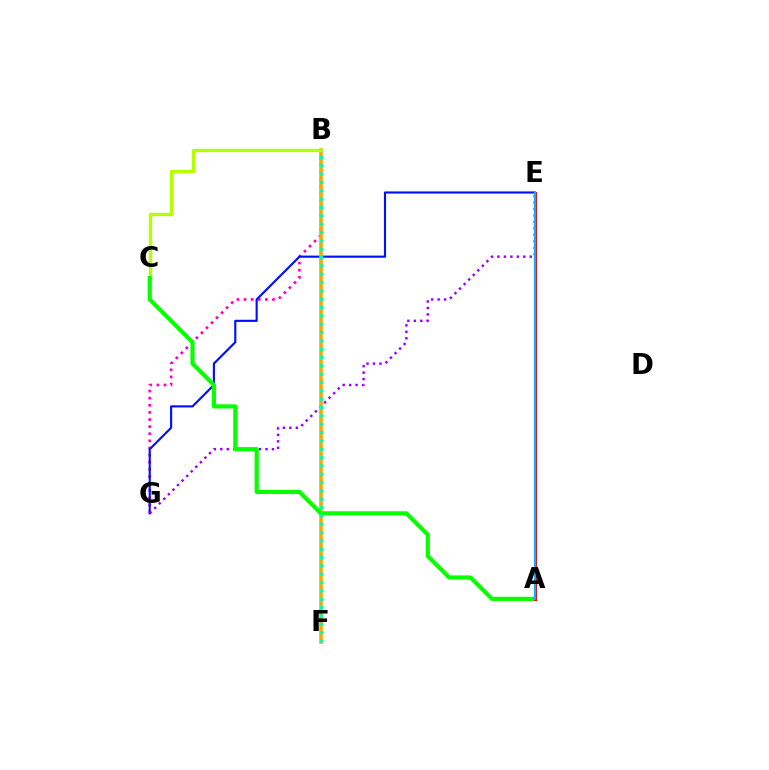{('B', 'G'): [{'color': '#ff00bd', 'line_style': 'dotted', 'thickness': 1.93}], ('E', 'G'): [{'color': '#0010ff', 'line_style': 'solid', 'thickness': 1.54}, {'color': '#9b00ff', 'line_style': 'dotted', 'thickness': 1.76}], ('B', 'F'): [{'color': '#ffa500', 'line_style': 'solid', 'thickness': 2.6}, {'color': '#00ff9d', 'line_style': 'dotted', 'thickness': 2.26}], ('B', 'C'): [{'color': '#b3ff00', 'line_style': 'solid', 'thickness': 2.4}], ('A', 'C'): [{'color': '#08ff00', 'line_style': 'solid', 'thickness': 2.99}], ('A', 'E'): [{'color': '#ff0000', 'line_style': 'solid', 'thickness': 2.16}, {'color': '#00b5ff', 'line_style': 'solid', 'thickness': 1.6}]}